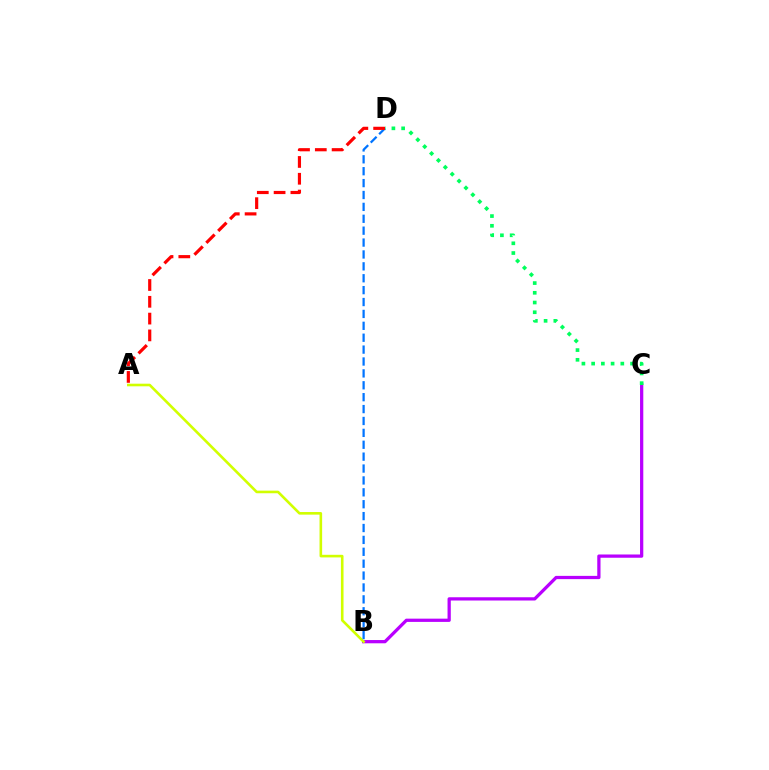{('B', 'C'): [{'color': '#b900ff', 'line_style': 'solid', 'thickness': 2.34}], ('C', 'D'): [{'color': '#00ff5c', 'line_style': 'dotted', 'thickness': 2.64}], ('A', 'B'): [{'color': '#d1ff00', 'line_style': 'solid', 'thickness': 1.88}], ('B', 'D'): [{'color': '#0074ff', 'line_style': 'dashed', 'thickness': 1.62}], ('A', 'D'): [{'color': '#ff0000', 'line_style': 'dashed', 'thickness': 2.28}]}